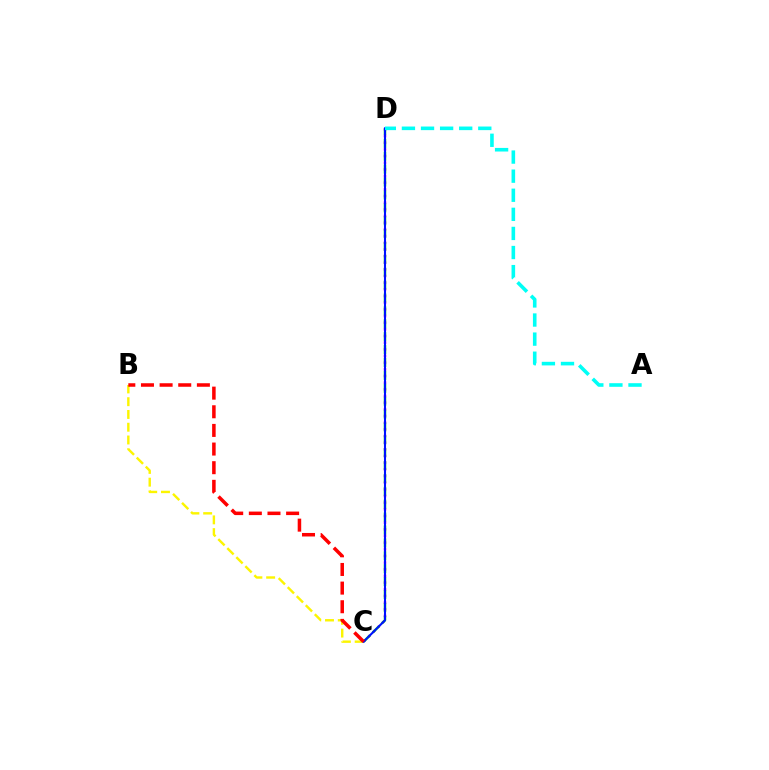{('B', 'C'): [{'color': '#fcf500', 'line_style': 'dashed', 'thickness': 1.73}, {'color': '#ff0000', 'line_style': 'dashed', 'thickness': 2.53}], ('C', 'D'): [{'color': '#ee00ff', 'line_style': 'dotted', 'thickness': 1.81}, {'color': '#08ff00', 'line_style': 'dashed', 'thickness': 1.75}, {'color': '#0010ff', 'line_style': 'solid', 'thickness': 1.5}], ('A', 'D'): [{'color': '#00fff6', 'line_style': 'dashed', 'thickness': 2.59}]}